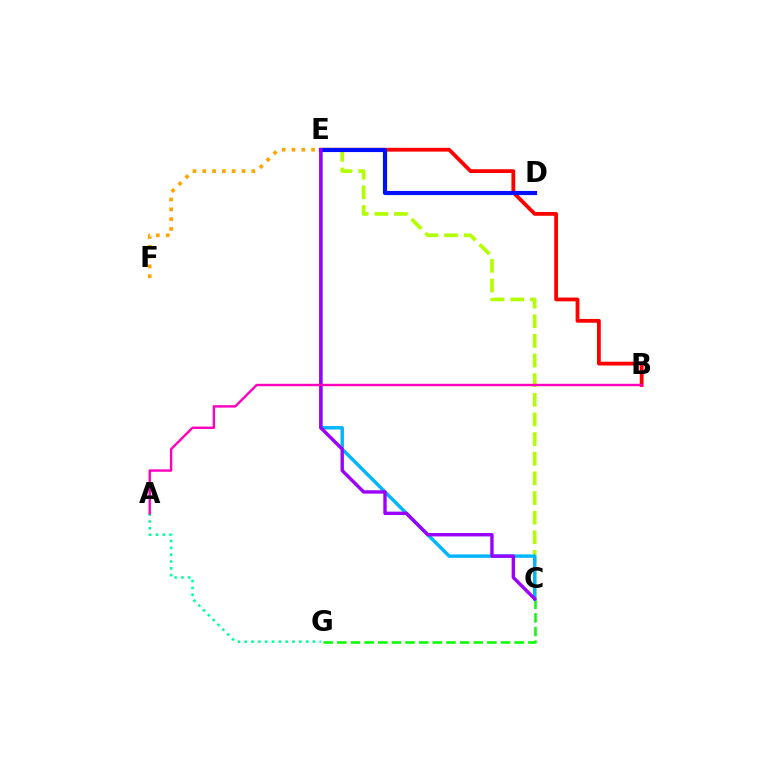{('A', 'G'): [{'color': '#00ff9d', 'line_style': 'dotted', 'thickness': 1.85}], ('C', 'E'): [{'color': '#b3ff00', 'line_style': 'dashed', 'thickness': 2.67}, {'color': '#00b5ff', 'line_style': 'solid', 'thickness': 2.45}, {'color': '#9b00ff', 'line_style': 'solid', 'thickness': 2.44}], ('C', 'G'): [{'color': '#08ff00', 'line_style': 'dashed', 'thickness': 1.85}], ('B', 'E'): [{'color': '#ff0000', 'line_style': 'solid', 'thickness': 2.73}], ('E', 'F'): [{'color': '#ffa500', 'line_style': 'dotted', 'thickness': 2.66}], ('D', 'E'): [{'color': '#0010ff', 'line_style': 'solid', 'thickness': 2.99}], ('A', 'B'): [{'color': '#ff00bd', 'line_style': 'solid', 'thickness': 1.73}]}